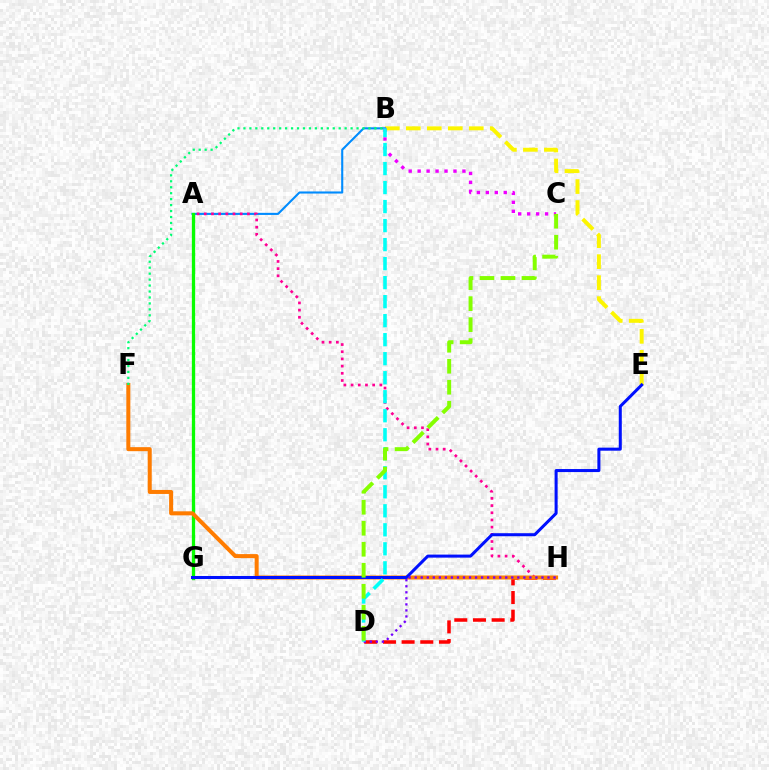{('B', 'E'): [{'color': '#fcf500', 'line_style': 'dashed', 'thickness': 2.85}], ('A', 'B'): [{'color': '#008cff', 'line_style': 'solid', 'thickness': 1.51}], ('A', 'G'): [{'color': '#08ff00', 'line_style': 'solid', 'thickness': 2.36}], ('D', 'H'): [{'color': '#ff0000', 'line_style': 'dashed', 'thickness': 2.54}, {'color': '#7200ff', 'line_style': 'dotted', 'thickness': 1.64}], ('A', 'H'): [{'color': '#ff0094', 'line_style': 'dotted', 'thickness': 1.95}], ('F', 'H'): [{'color': '#ff7c00', 'line_style': 'solid', 'thickness': 2.89}], ('B', 'F'): [{'color': '#00ff74', 'line_style': 'dotted', 'thickness': 1.62}], ('E', 'G'): [{'color': '#0010ff', 'line_style': 'solid', 'thickness': 2.18}], ('B', 'C'): [{'color': '#ee00ff', 'line_style': 'dotted', 'thickness': 2.43}], ('B', 'D'): [{'color': '#00fff6', 'line_style': 'dashed', 'thickness': 2.58}], ('C', 'D'): [{'color': '#84ff00', 'line_style': 'dashed', 'thickness': 2.85}]}